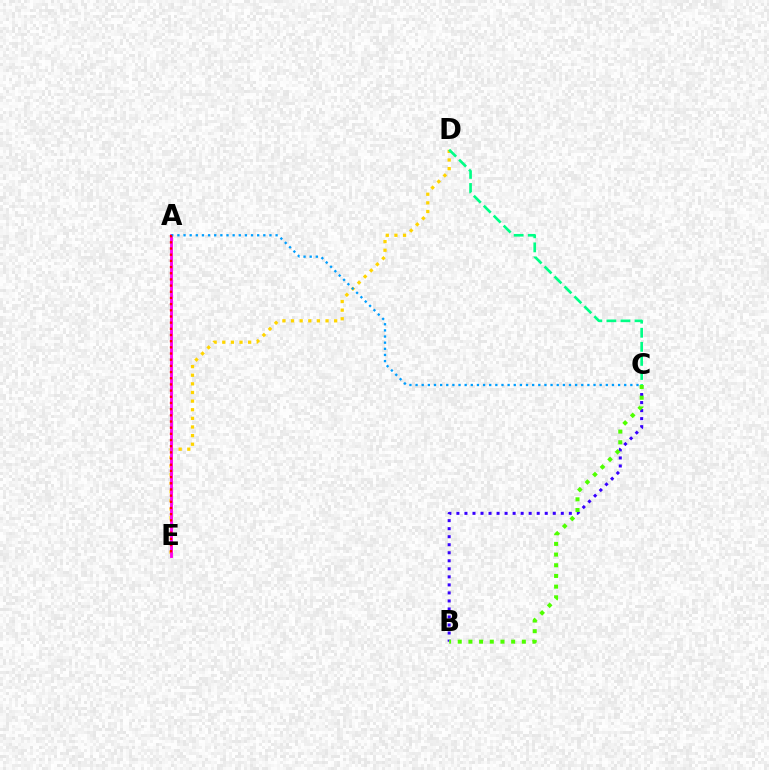{('B', 'C'): [{'color': '#3700ff', 'line_style': 'dotted', 'thickness': 2.18}, {'color': '#4fff00', 'line_style': 'dotted', 'thickness': 2.9}], ('D', 'E'): [{'color': '#ffd500', 'line_style': 'dotted', 'thickness': 2.34}], ('A', 'E'): [{'color': '#ff00ed', 'line_style': 'solid', 'thickness': 2.06}, {'color': '#ff0000', 'line_style': 'dotted', 'thickness': 1.68}], ('C', 'D'): [{'color': '#00ff86', 'line_style': 'dashed', 'thickness': 1.91}], ('A', 'C'): [{'color': '#009eff', 'line_style': 'dotted', 'thickness': 1.67}]}